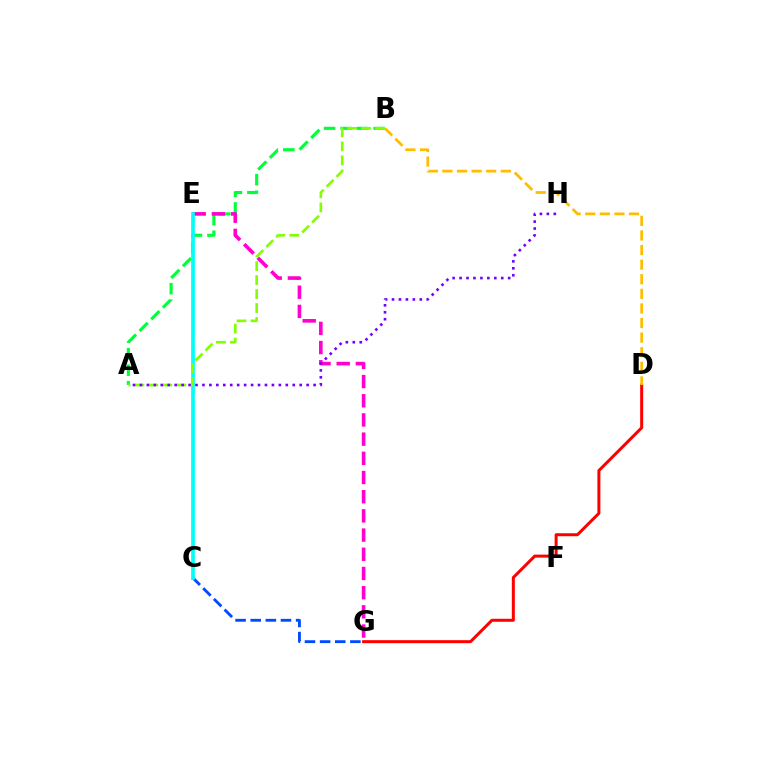{('D', 'G'): [{'color': '#ff0000', 'line_style': 'solid', 'thickness': 2.16}], ('A', 'B'): [{'color': '#00ff39', 'line_style': 'dashed', 'thickness': 2.25}, {'color': '#84ff00', 'line_style': 'dashed', 'thickness': 1.9}], ('E', 'G'): [{'color': '#ff00cf', 'line_style': 'dashed', 'thickness': 2.61}], ('C', 'G'): [{'color': '#004bff', 'line_style': 'dashed', 'thickness': 2.06}], ('B', 'D'): [{'color': '#ffbd00', 'line_style': 'dashed', 'thickness': 1.98}], ('C', 'E'): [{'color': '#00fff6', 'line_style': 'solid', 'thickness': 2.67}], ('A', 'H'): [{'color': '#7200ff', 'line_style': 'dotted', 'thickness': 1.89}]}